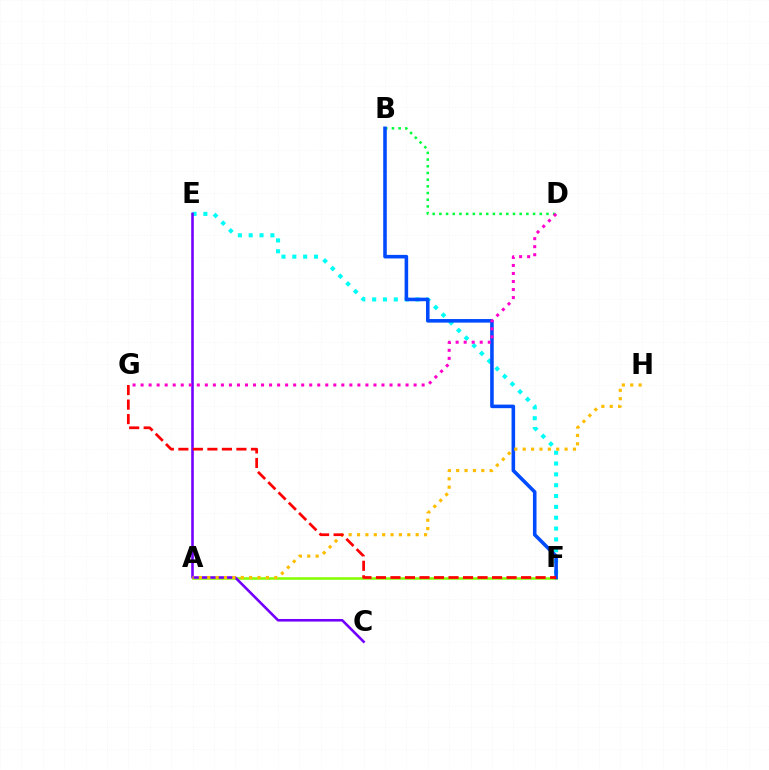{('A', 'F'): [{'color': '#84ff00', 'line_style': 'solid', 'thickness': 1.83}], ('E', 'F'): [{'color': '#00fff6', 'line_style': 'dotted', 'thickness': 2.94}], ('C', 'E'): [{'color': '#7200ff', 'line_style': 'solid', 'thickness': 1.86}], ('B', 'D'): [{'color': '#00ff39', 'line_style': 'dotted', 'thickness': 1.82}], ('B', 'F'): [{'color': '#004bff', 'line_style': 'solid', 'thickness': 2.57}], ('A', 'H'): [{'color': '#ffbd00', 'line_style': 'dotted', 'thickness': 2.28}], ('D', 'G'): [{'color': '#ff00cf', 'line_style': 'dotted', 'thickness': 2.18}], ('F', 'G'): [{'color': '#ff0000', 'line_style': 'dashed', 'thickness': 1.97}]}